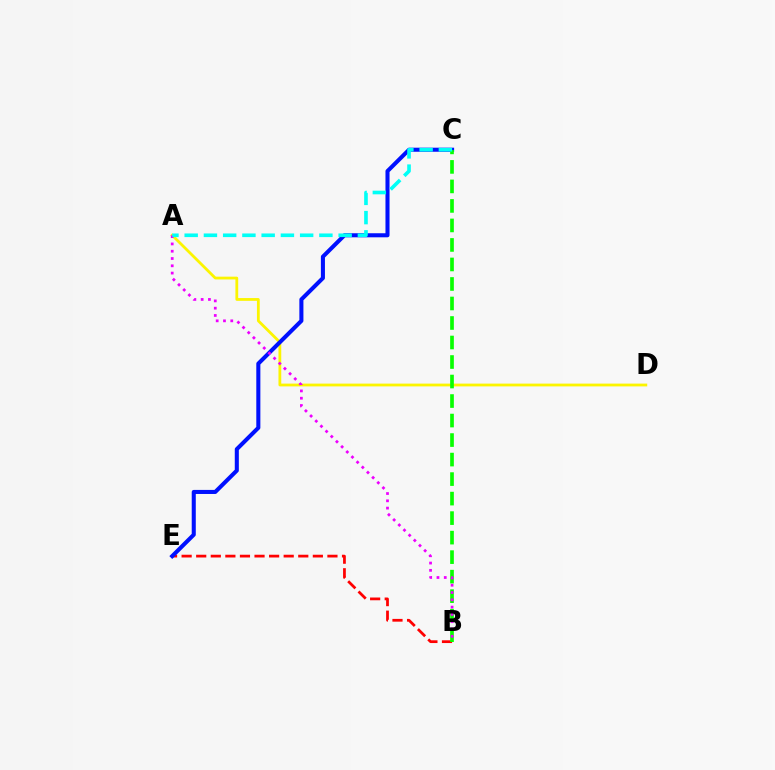{('A', 'D'): [{'color': '#fcf500', 'line_style': 'solid', 'thickness': 2.01}], ('B', 'E'): [{'color': '#ff0000', 'line_style': 'dashed', 'thickness': 1.98}], ('C', 'E'): [{'color': '#0010ff', 'line_style': 'solid', 'thickness': 2.92}], ('B', 'C'): [{'color': '#08ff00', 'line_style': 'dashed', 'thickness': 2.65}], ('A', 'B'): [{'color': '#ee00ff', 'line_style': 'dotted', 'thickness': 1.98}], ('A', 'C'): [{'color': '#00fff6', 'line_style': 'dashed', 'thickness': 2.61}]}